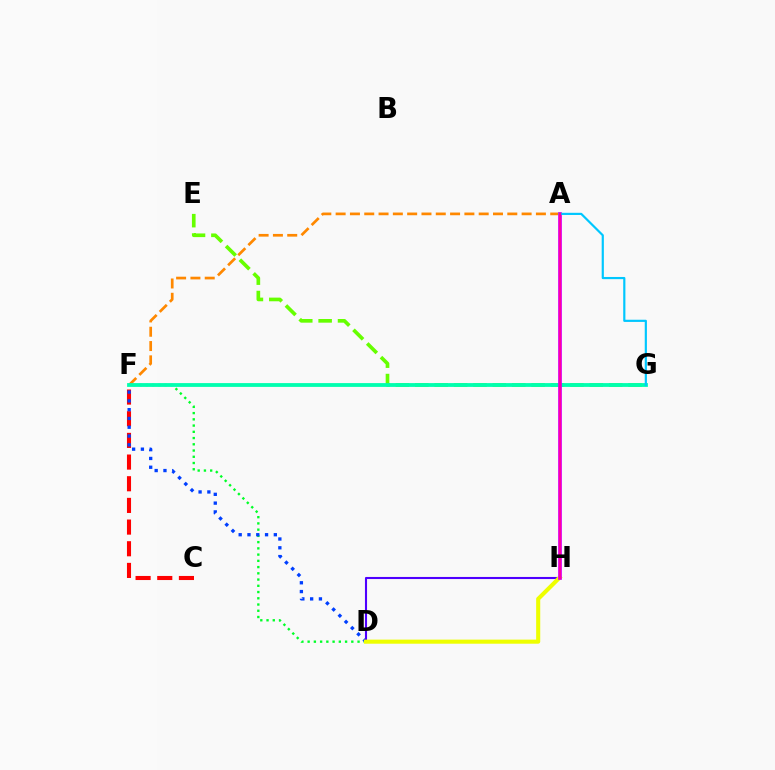{('D', 'F'): [{'color': '#00ff27', 'line_style': 'dotted', 'thickness': 1.7}, {'color': '#003fff', 'line_style': 'dotted', 'thickness': 2.39}], ('C', 'F'): [{'color': '#ff0000', 'line_style': 'dashed', 'thickness': 2.94}], ('A', 'F'): [{'color': '#ff8800', 'line_style': 'dashed', 'thickness': 1.94}], ('D', 'H'): [{'color': '#4f00ff', 'line_style': 'solid', 'thickness': 1.51}, {'color': '#eeff00', 'line_style': 'solid', 'thickness': 2.94}], ('E', 'G'): [{'color': '#66ff00', 'line_style': 'dashed', 'thickness': 2.63}], ('F', 'G'): [{'color': '#00ffaf', 'line_style': 'solid', 'thickness': 2.74}], ('A', 'H'): [{'color': '#d600ff', 'line_style': 'solid', 'thickness': 2.67}, {'color': '#ff00a0', 'line_style': 'solid', 'thickness': 1.7}], ('A', 'G'): [{'color': '#00c7ff', 'line_style': 'solid', 'thickness': 1.57}]}